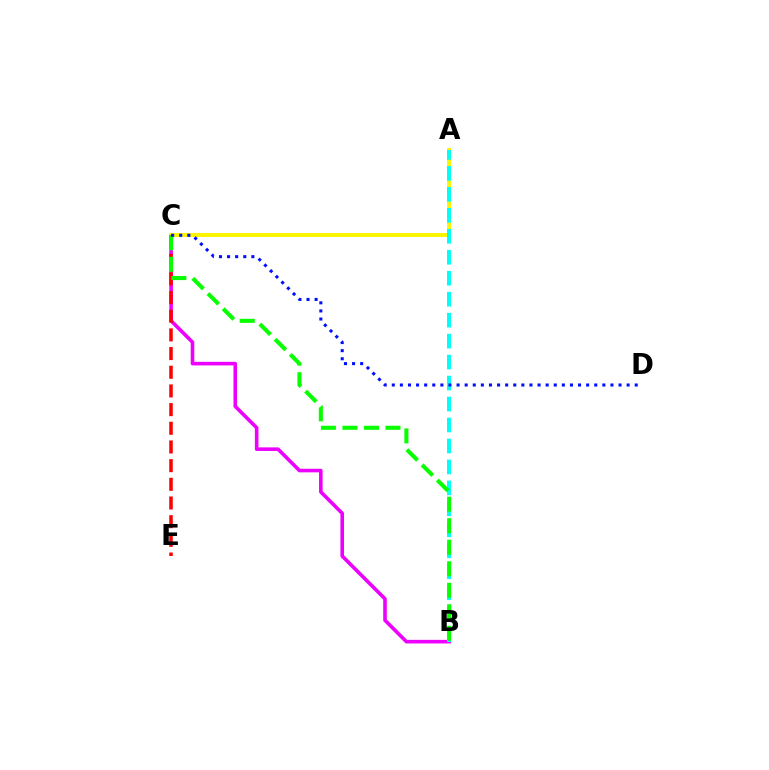{('B', 'C'): [{'color': '#ee00ff', 'line_style': 'solid', 'thickness': 2.59}, {'color': '#08ff00', 'line_style': 'dashed', 'thickness': 2.92}], ('A', 'C'): [{'color': '#fcf500', 'line_style': 'solid', 'thickness': 2.84}], ('A', 'B'): [{'color': '#00fff6', 'line_style': 'dashed', 'thickness': 2.85}], ('C', 'E'): [{'color': '#ff0000', 'line_style': 'dashed', 'thickness': 2.54}], ('C', 'D'): [{'color': '#0010ff', 'line_style': 'dotted', 'thickness': 2.2}]}